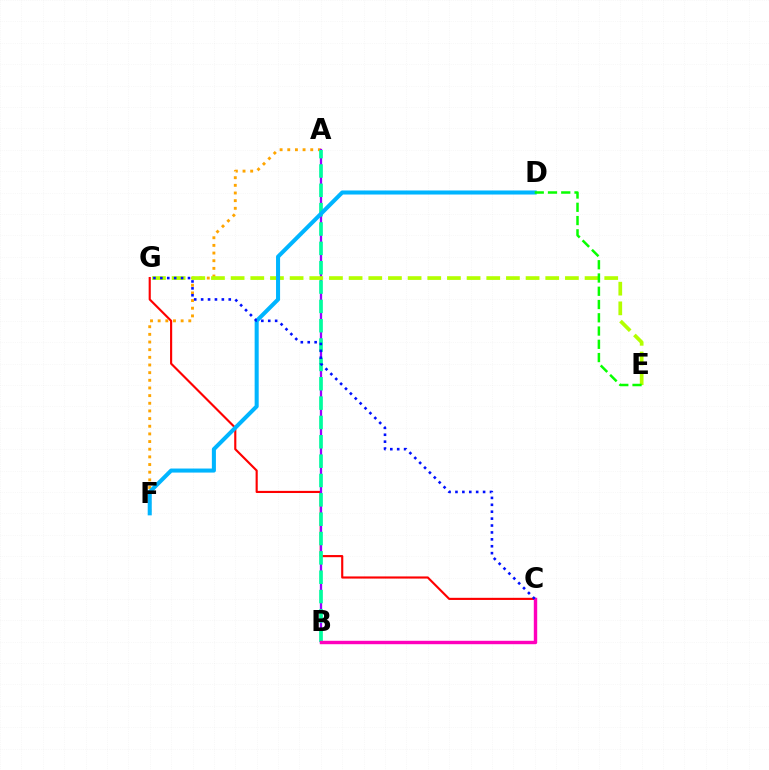{('C', 'G'): [{'color': '#ff0000', 'line_style': 'solid', 'thickness': 1.54}, {'color': '#0010ff', 'line_style': 'dotted', 'thickness': 1.88}], ('A', 'F'): [{'color': '#ffa500', 'line_style': 'dotted', 'thickness': 2.08}], ('A', 'B'): [{'color': '#9b00ff', 'line_style': 'solid', 'thickness': 1.66}, {'color': '#00ff9d', 'line_style': 'dashed', 'thickness': 2.63}], ('E', 'G'): [{'color': '#b3ff00', 'line_style': 'dashed', 'thickness': 2.67}], ('D', 'F'): [{'color': '#00b5ff', 'line_style': 'solid', 'thickness': 2.92}], ('B', 'C'): [{'color': '#ff00bd', 'line_style': 'solid', 'thickness': 2.46}], ('D', 'E'): [{'color': '#08ff00', 'line_style': 'dashed', 'thickness': 1.8}]}